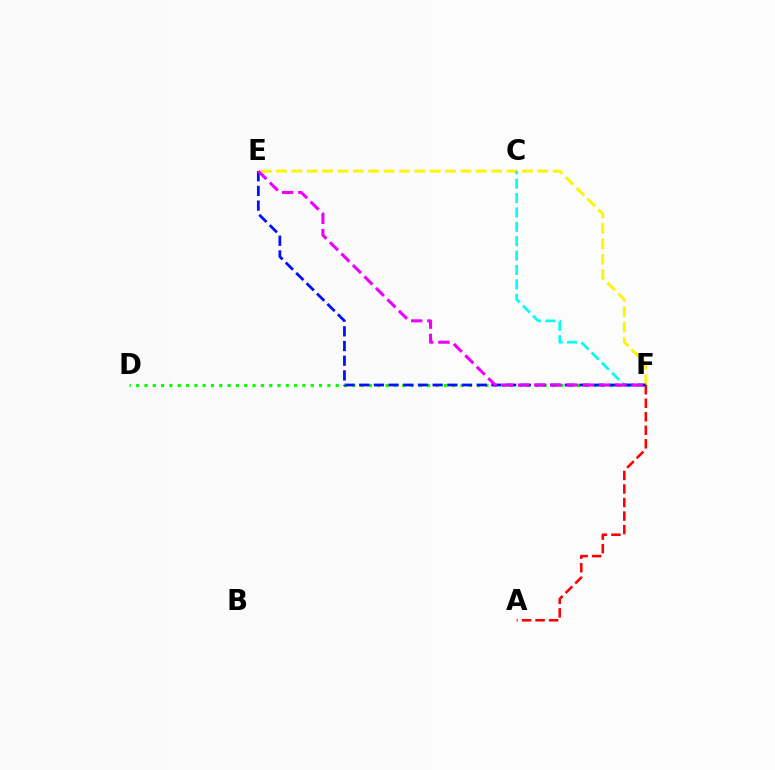{('D', 'F'): [{'color': '#08ff00', 'line_style': 'dotted', 'thickness': 2.26}], ('E', 'F'): [{'color': '#fcf500', 'line_style': 'dashed', 'thickness': 2.09}, {'color': '#0010ff', 'line_style': 'dashed', 'thickness': 2.0}, {'color': '#ee00ff', 'line_style': 'dashed', 'thickness': 2.2}], ('A', 'F'): [{'color': '#ff0000', 'line_style': 'dashed', 'thickness': 1.84}], ('C', 'F'): [{'color': '#00fff6', 'line_style': 'dashed', 'thickness': 1.95}]}